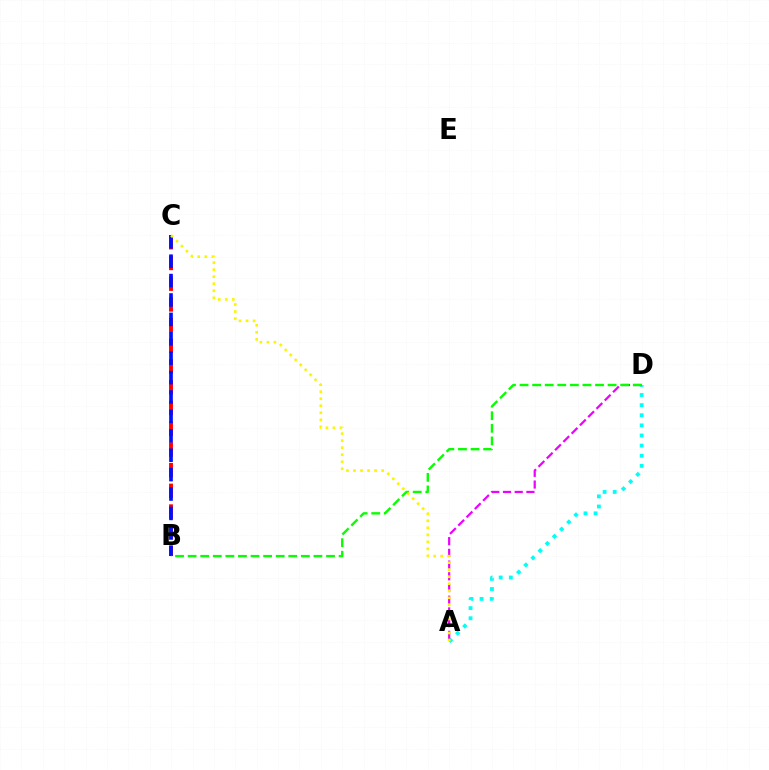{('A', 'D'): [{'color': '#00fff6', 'line_style': 'dotted', 'thickness': 2.75}, {'color': '#ee00ff', 'line_style': 'dashed', 'thickness': 1.59}], ('B', 'C'): [{'color': '#ff0000', 'line_style': 'dashed', 'thickness': 2.81}, {'color': '#0010ff', 'line_style': 'dashed', 'thickness': 2.64}], ('B', 'D'): [{'color': '#08ff00', 'line_style': 'dashed', 'thickness': 1.71}], ('A', 'C'): [{'color': '#fcf500', 'line_style': 'dotted', 'thickness': 1.91}]}